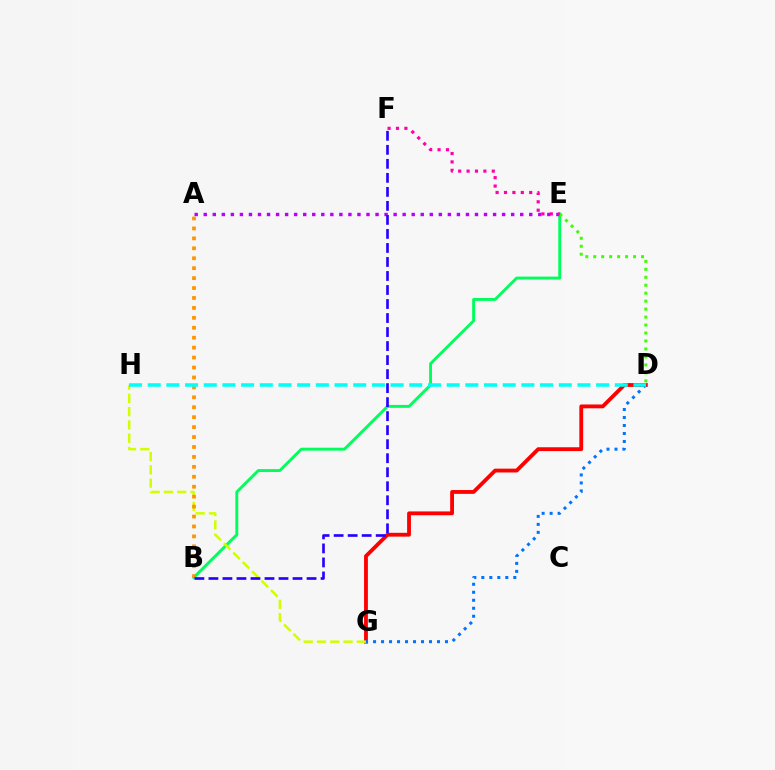{('D', 'G'): [{'color': '#ff0000', 'line_style': 'solid', 'thickness': 2.76}, {'color': '#0074ff', 'line_style': 'dotted', 'thickness': 2.17}], ('B', 'E'): [{'color': '#00ff5c', 'line_style': 'solid', 'thickness': 2.1}], ('A', 'E'): [{'color': '#b900ff', 'line_style': 'dotted', 'thickness': 2.46}], ('G', 'H'): [{'color': '#d1ff00', 'line_style': 'dashed', 'thickness': 1.81}], ('D', 'E'): [{'color': '#3dff00', 'line_style': 'dotted', 'thickness': 2.16}], ('A', 'B'): [{'color': '#ff9400', 'line_style': 'dotted', 'thickness': 2.7}], ('E', 'F'): [{'color': '#ff00ac', 'line_style': 'dotted', 'thickness': 2.28}], ('B', 'F'): [{'color': '#2500ff', 'line_style': 'dashed', 'thickness': 1.9}], ('D', 'H'): [{'color': '#00fff6', 'line_style': 'dashed', 'thickness': 2.54}]}